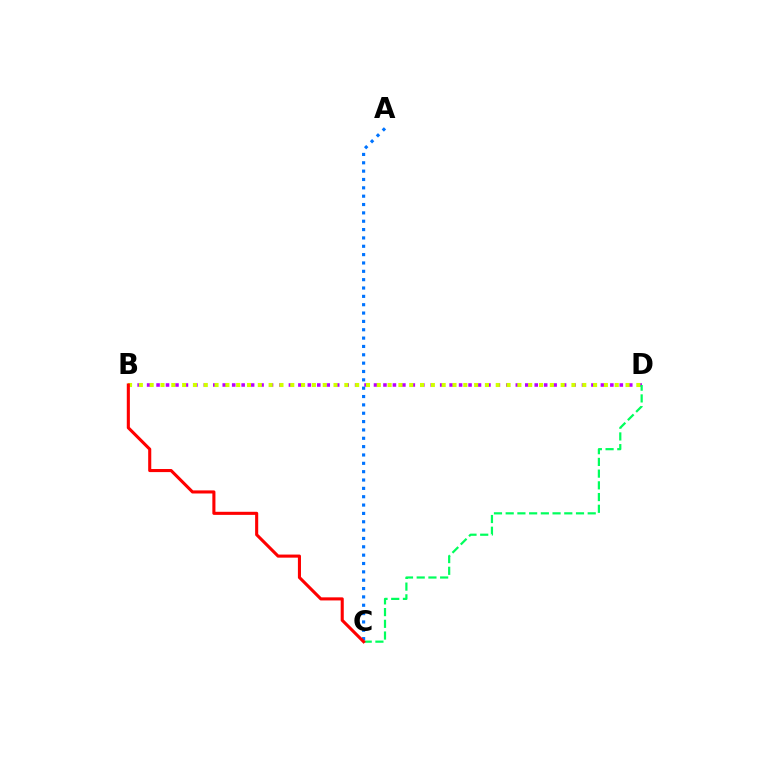{('B', 'D'): [{'color': '#b900ff', 'line_style': 'dotted', 'thickness': 2.57}, {'color': '#d1ff00', 'line_style': 'dotted', 'thickness': 2.94}], ('A', 'C'): [{'color': '#0074ff', 'line_style': 'dotted', 'thickness': 2.27}], ('C', 'D'): [{'color': '#00ff5c', 'line_style': 'dashed', 'thickness': 1.59}], ('B', 'C'): [{'color': '#ff0000', 'line_style': 'solid', 'thickness': 2.22}]}